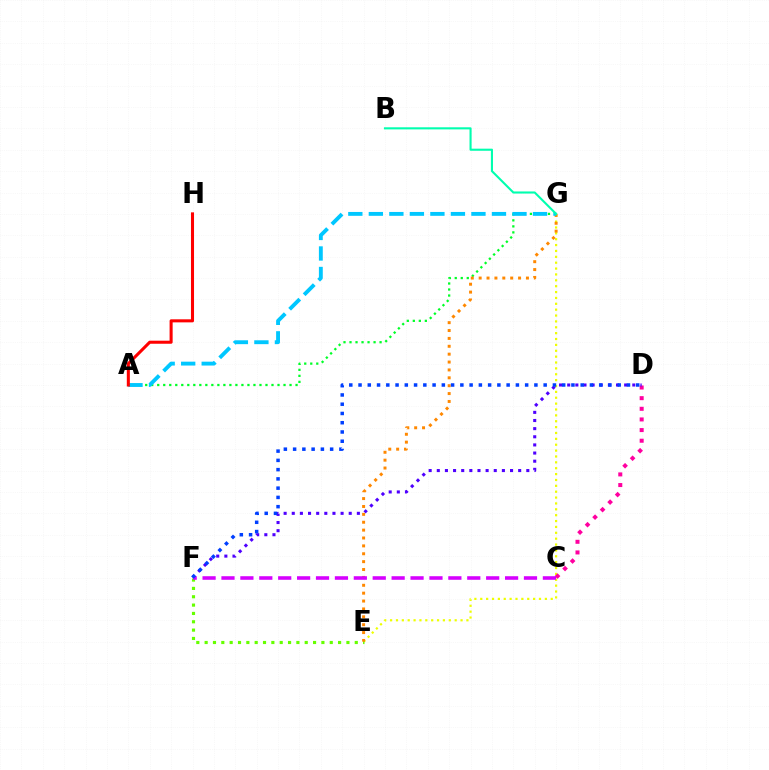{('E', 'G'): [{'color': '#eeff00', 'line_style': 'dotted', 'thickness': 1.6}, {'color': '#ff8800', 'line_style': 'dotted', 'thickness': 2.14}], ('E', 'F'): [{'color': '#66ff00', 'line_style': 'dotted', 'thickness': 2.27}], ('A', 'G'): [{'color': '#00ff27', 'line_style': 'dotted', 'thickness': 1.63}, {'color': '#00c7ff', 'line_style': 'dashed', 'thickness': 2.79}], ('C', 'D'): [{'color': '#ff00a0', 'line_style': 'dotted', 'thickness': 2.89}], ('A', 'H'): [{'color': '#ff0000', 'line_style': 'solid', 'thickness': 2.2}], ('D', 'F'): [{'color': '#4f00ff', 'line_style': 'dotted', 'thickness': 2.21}, {'color': '#003fff', 'line_style': 'dotted', 'thickness': 2.51}], ('C', 'F'): [{'color': '#d600ff', 'line_style': 'dashed', 'thickness': 2.57}], ('B', 'G'): [{'color': '#00ffaf', 'line_style': 'solid', 'thickness': 1.51}]}